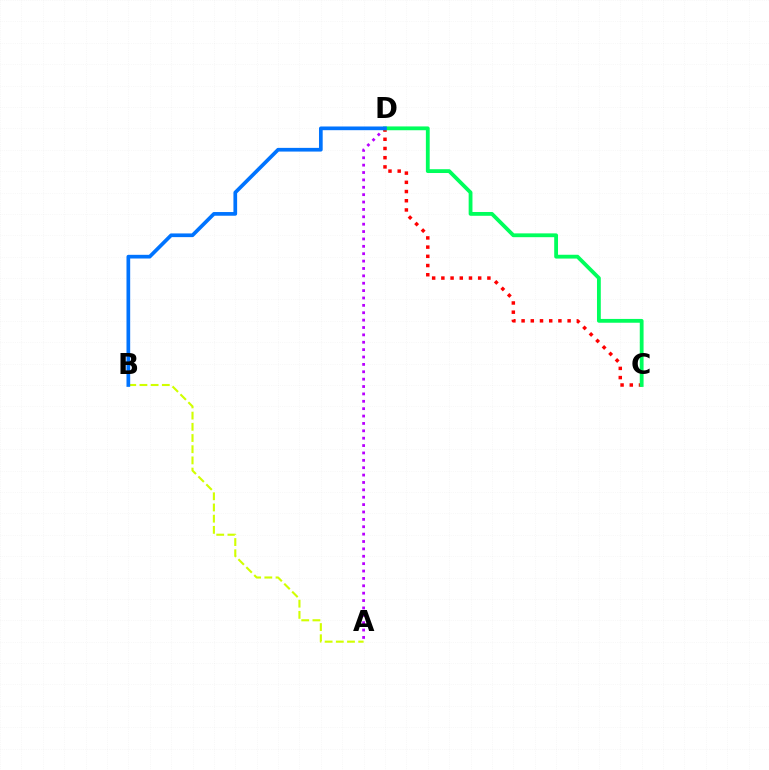{('A', 'D'): [{'color': '#b900ff', 'line_style': 'dotted', 'thickness': 2.01}], ('C', 'D'): [{'color': '#ff0000', 'line_style': 'dotted', 'thickness': 2.5}, {'color': '#00ff5c', 'line_style': 'solid', 'thickness': 2.74}], ('A', 'B'): [{'color': '#d1ff00', 'line_style': 'dashed', 'thickness': 1.52}], ('B', 'D'): [{'color': '#0074ff', 'line_style': 'solid', 'thickness': 2.66}]}